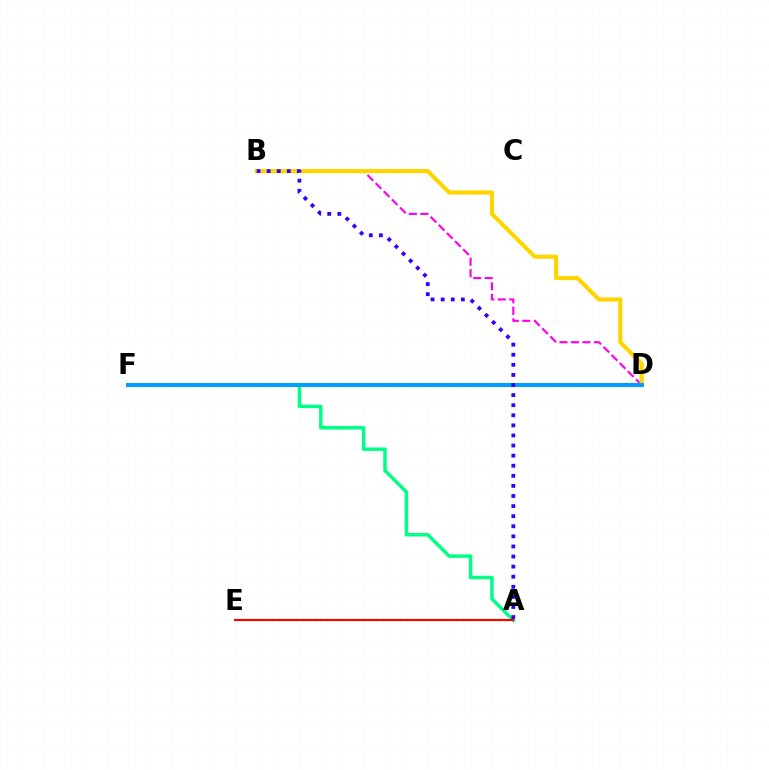{('B', 'D'): [{'color': '#ff00ed', 'line_style': 'dashed', 'thickness': 1.56}, {'color': '#ffd500', 'line_style': 'solid', 'thickness': 2.98}], ('A', 'F'): [{'color': '#00ff86', 'line_style': 'solid', 'thickness': 2.51}], ('A', 'E'): [{'color': '#4fff00', 'line_style': 'dotted', 'thickness': 1.67}, {'color': '#ff0000', 'line_style': 'solid', 'thickness': 1.52}], ('D', 'F'): [{'color': '#009eff', 'line_style': 'solid', 'thickness': 2.89}], ('A', 'B'): [{'color': '#3700ff', 'line_style': 'dotted', 'thickness': 2.74}]}